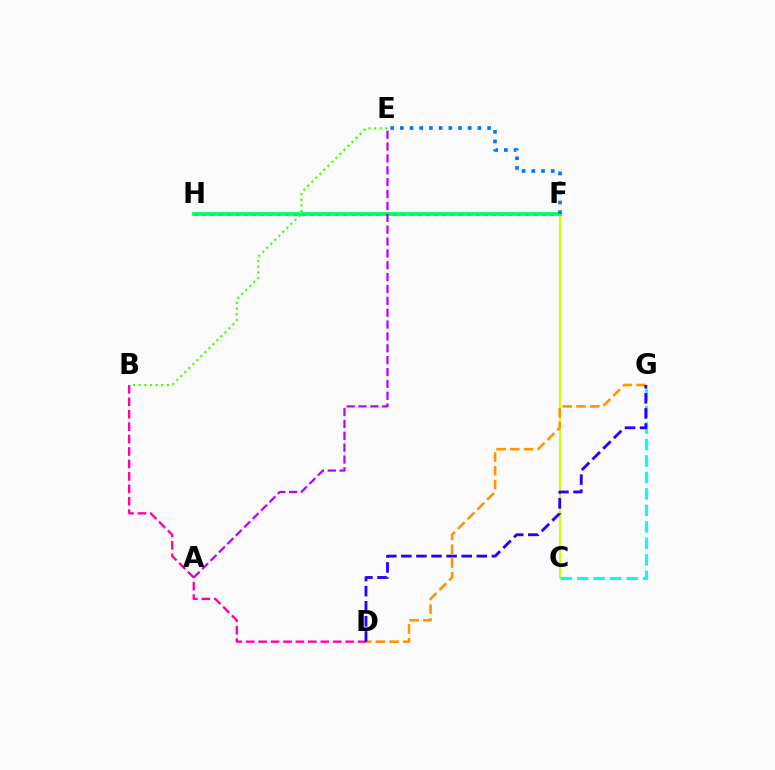{('B', 'D'): [{'color': '#ff00ac', 'line_style': 'dashed', 'thickness': 1.69}], ('F', 'H'): [{'color': '#ff0000', 'line_style': 'dotted', 'thickness': 2.25}, {'color': '#00ff5c', 'line_style': 'solid', 'thickness': 2.69}], ('C', 'F'): [{'color': '#d1ff00', 'line_style': 'solid', 'thickness': 1.52}], ('C', 'G'): [{'color': '#00fff6', 'line_style': 'dashed', 'thickness': 2.24}], ('E', 'F'): [{'color': '#0074ff', 'line_style': 'dotted', 'thickness': 2.63}], ('D', 'G'): [{'color': '#ff9400', 'line_style': 'dashed', 'thickness': 1.87}, {'color': '#2500ff', 'line_style': 'dashed', 'thickness': 2.05}], ('B', 'E'): [{'color': '#3dff00', 'line_style': 'dotted', 'thickness': 1.54}], ('A', 'E'): [{'color': '#b900ff', 'line_style': 'dashed', 'thickness': 1.61}]}